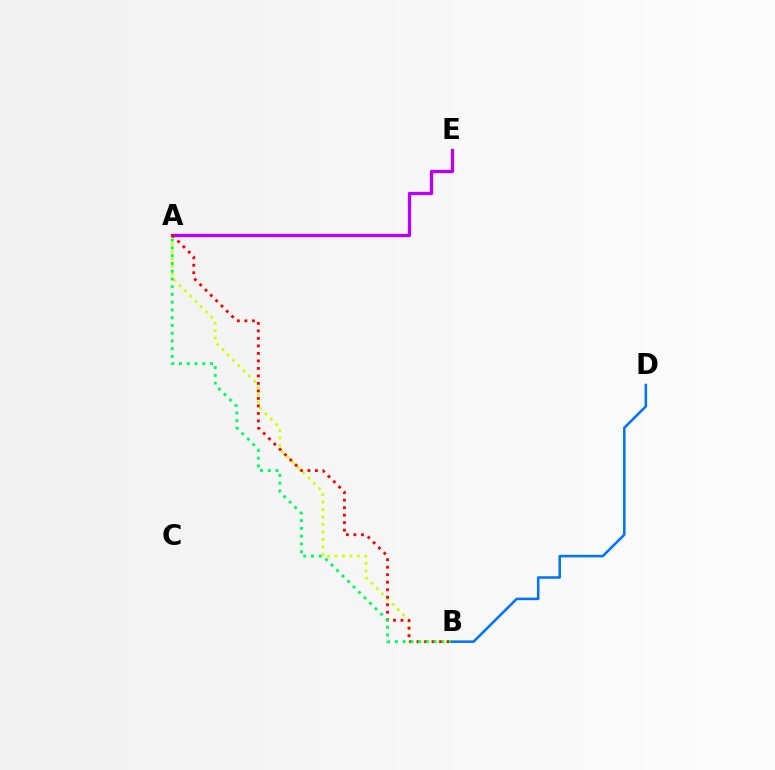{('A', 'B'): [{'color': '#d1ff00', 'line_style': 'dotted', 'thickness': 2.03}, {'color': '#ff0000', 'line_style': 'dotted', 'thickness': 2.04}, {'color': '#00ff5c', 'line_style': 'dotted', 'thickness': 2.11}], ('A', 'E'): [{'color': '#b900ff', 'line_style': 'solid', 'thickness': 2.36}], ('B', 'D'): [{'color': '#0074ff', 'line_style': 'solid', 'thickness': 1.82}]}